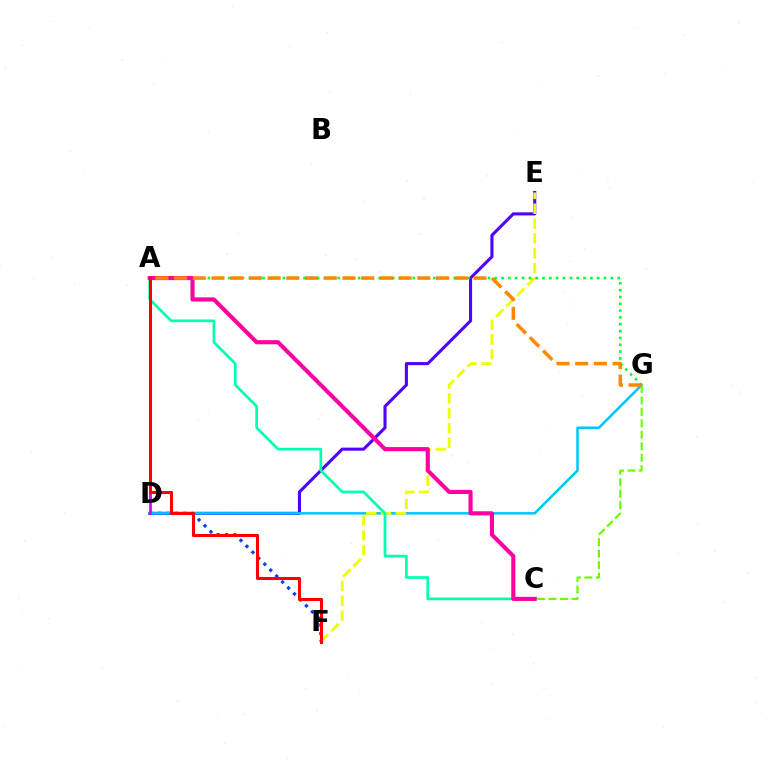{('D', 'E'): [{'color': '#4f00ff', 'line_style': 'solid', 'thickness': 2.22}], ('D', 'F'): [{'color': '#003fff', 'line_style': 'dotted', 'thickness': 2.28}], ('D', 'G'): [{'color': '#00c7ff', 'line_style': 'solid', 'thickness': 1.82}], ('A', 'D'): [{'color': '#d600ff', 'line_style': 'solid', 'thickness': 1.97}], ('E', 'F'): [{'color': '#eeff00', 'line_style': 'dashed', 'thickness': 2.02}], ('A', 'G'): [{'color': '#00ff27', 'line_style': 'dotted', 'thickness': 1.86}, {'color': '#ff8800', 'line_style': 'dashed', 'thickness': 2.54}], ('A', 'C'): [{'color': '#00ffaf', 'line_style': 'solid', 'thickness': 1.94}, {'color': '#ff00a0', 'line_style': 'solid', 'thickness': 2.96}], ('C', 'G'): [{'color': '#66ff00', 'line_style': 'dashed', 'thickness': 1.56}], ('A', 'F'): [{'color': '#ff0000', 'line_style': 'solid', 'thickness': 2.19}]}